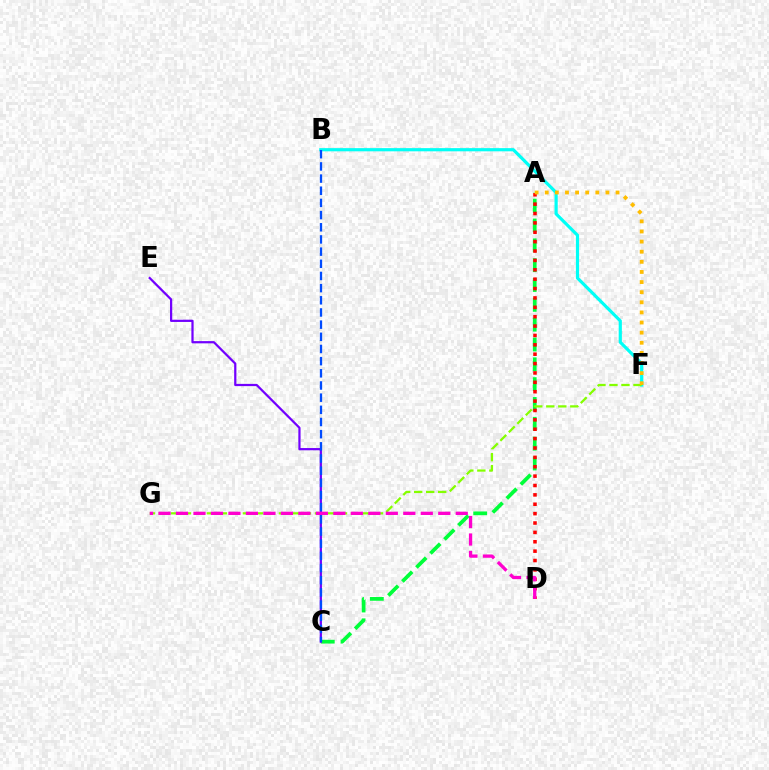{('A', 'C'): [{'color': '#00ff39', 'line_style': 'dashed', 'thickness': 2.69}], ('C', 'E'): [{'color': '#7200ff', 'line_style': 'solid', 'thickness': 1.61}], ('A', 'D'): [{'color': '#ff0000', 'line_style': 'dotted', 'thickness': 2.55}], ('B', 'F'): [{'color': '#00fff6', 'line_style': 'solid', 'thickness': 2.29}], ('B', 'C'): [{'color': '#004bff', 'line_style': 'dashed', 'thickness': 1.65}], ('F', 'G'): [{'color': '#84ff00', 'line_style': 'dashed', 'thickness': 1.63}], ('A', 'F'): [{'color': '#ffbd00', 'line_style': 'dotted', 'thickness': 2.75}], ('D', 'G'): [{'color': '#ff00cf', 'line_style': 'dashed', 'thickness': 2.38}]}